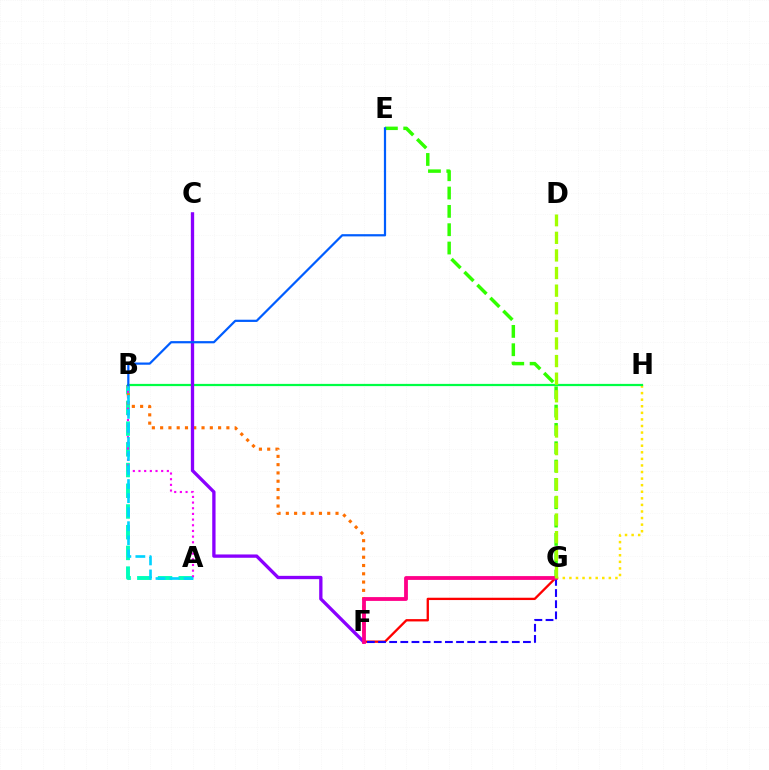{('E', 'G'): [{'color': '#31ff00', 'line_style': 'dashed', 'thickness': 2.49}], ('F', 'G'): [{'color': '#ff0000', 'line_style': 'solid', 'thickness': 1.67}, {'color': '#1900ff', 'line_style': 'dashed', 'thickness': 1.51}, {'color': '#ff0088', 'line_style': 'solid', 'thickness': 2.74}], ('G', 'H'): [{'color': '#ffe600', 'line_style': 'dotted', 'thickness': 1.79}], ('A', 'B'): [{'color': '#00ffbb', 'line_style': 'dashed', 'thickness': 2.81}, {'color': '#fa00f9', 'line_style': 'dotted', 'thickness': 1.54}, {'color': '#00d3ff', 'line_style': 'dashed', 'thickness': 1.91}], ('B', 'F'): [{'color': '#ff7000', 'line_style': 'dotted', 'thickness': 2.25}], ('B', 'H'): [{'color': '#00ff45', 'line_style': 'solid', 'thickness': 1.6}], ('C', 'F'): [{'color': '#8a00ff', 'line_style': 'solid', 'thickness': 2.39}], ('D', 'G'): [{'color': '#a2ff00', 'line_style': 'dashed', 'thickness': 2.39}], ('B', 'E'): [{'color': '#005dff', 'line_style': 'solid', 'thickness': 1.6}]}